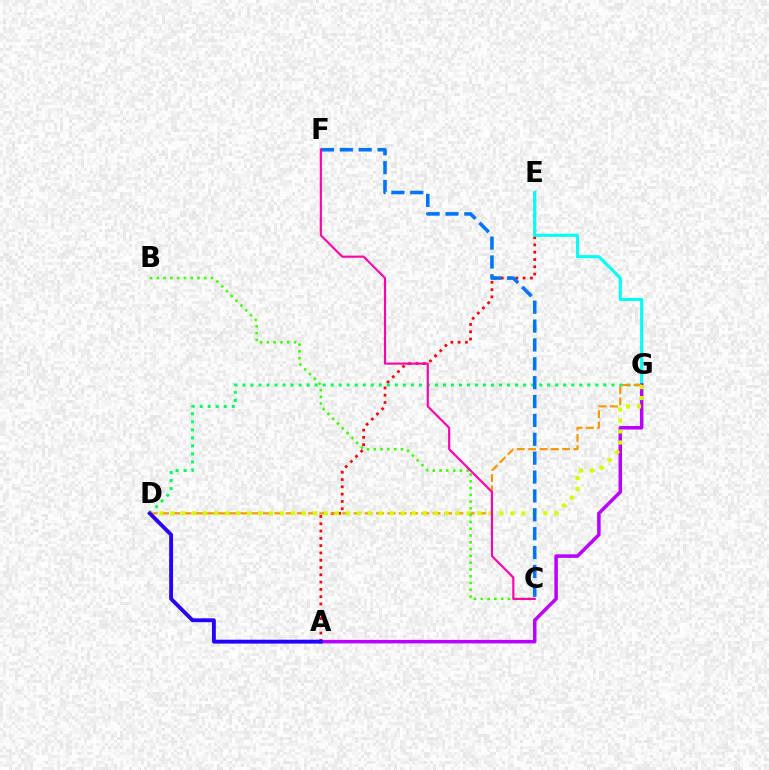{('A', 'E'): [{'color': '#ff0000', 'line_style': 'dotted', 'thickness': 1.98}], ('E', 'G'): [{'color': '#00fff6', 'line_style': 'solid', 'thickness': 2.22}], ('D', 'G'): [{'color': '#00ff5c', 'line_style': 'dotted', 'thickness': 2.18}, {'color': '#ff9400', 'line_style': 'dashed', 'thickness': 1.54}, {'color': '#d1ff00', 'line_style': 'dotted', 'thickness': 2.98}], ('A', 'G'): [{'color': '#b900ff', 'line_style': 'solid', 'thickness': 2.52}], ('B', 'C'): [{'color': '#3dff00', 'line_style': 'dotted', 'thickness': 1.84}], ('C', 'F'): [{'color': '#0074ff', 'line_style': 'dashed', 'thickness': 2.56}, {'color': '#ff00ac', 'line_style': 'solid', 'thickness': 1.54}], ('A', 'D'): [{'color': '#2500ff', 'line_style': 'solid', 'thickness': 2.78}]}